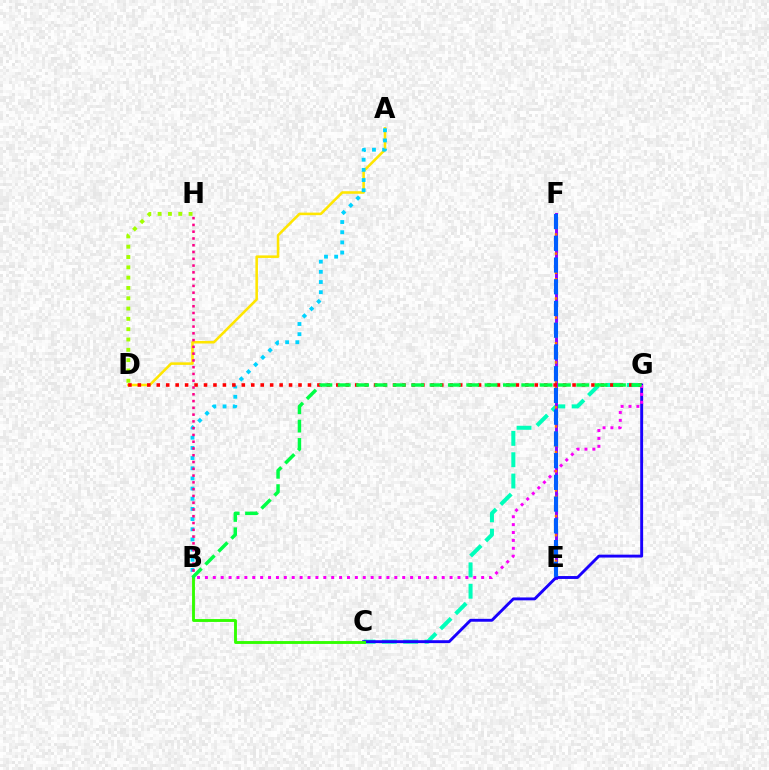{('A', 'D'): [{'color': '#ffe600', 'line_style': 'solid', 'thickness': 1.84}], ('C', 'G'): [{'color': '#00ffbb', 'line_style': 'dashed', 'thickness': 2.9}, {'color': '#1900ff', 'line_style': 'solid', 'thickness': 2.08}], ('E', 'F'): [{'color': '#8a00ff', 'line_style': 'solid', 'thickness': 2.11}, {'color': '#ff7000', 'line_style': 'dotted', 'thickness': 1.74}, {'color': '#005dff', 'line_style': 'dashed', 'thickness': 2.95}], ('A', 'B'): [{'color': '#00d3ff', 'line_style': 'dotted', 'thickness': 2.76}], ('D', 'G'): [{'color': '#ff0000', 'line_style': 'dotted', 'thickness': 2.57}], ('B', 'H'): [{'color': '#ff0088', 'line_style': 'dotted', 'thickness': 1.84}], ('B', 'G'): [{'color': '#fa00f9', 'line_style': 'dotted', 'thickness': 2.14}, {'color': '#00ff45', 'line_style': 'dashed', 'thickness': 2.49}], ('B', 'C'): [{'color': '#31ff00', 'line_style': 'solid', 'thickness': 2.07}], ('D', 'H'): [{'color': '#a2ff00', 'line_style': 'dotted', 'thickness': 2.8}]}